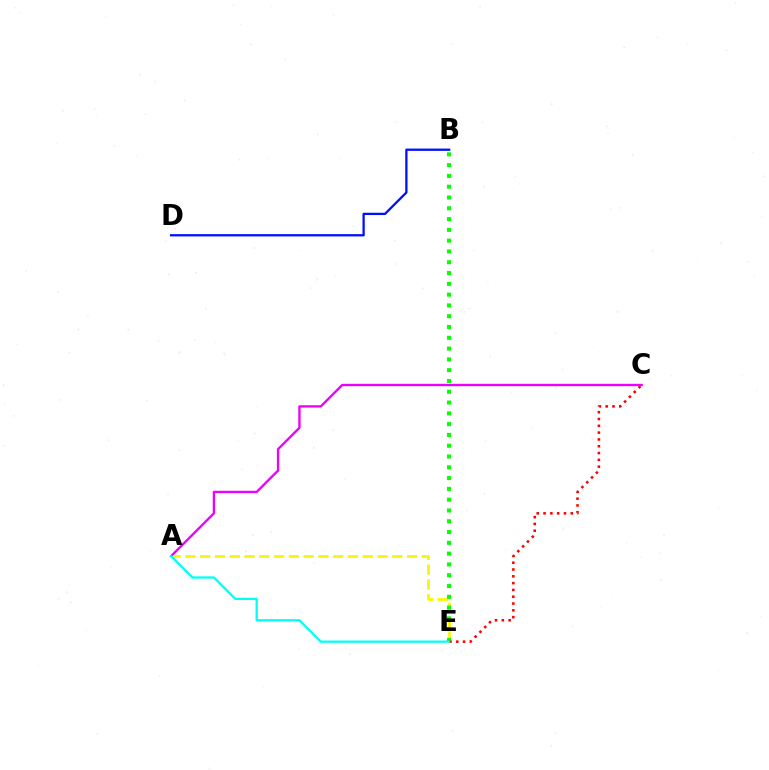{('A', 'E'): [{'color': '#fcf500', 'line_style': 'dashed', 'thickness': 2.01}, {'color': '#00fff6', 'line_style': 'solid', 'thickness': 1.63}], ('B', 'D'): [{'color': '#0010ff', 'line_style': 'solid', 'thickness': 1.65}], ('B', 'E'): [{'color': '#08ff00', 'line_style': 'dotted', 'thickness': 2.93}], ('C', 'E'): [{'color': '#ff0000', 'line_style': 'dotted', 'thickness': 1.85}], ('A', 'C'): [{'color': '#ee00ff', 'line_style': 'solid', 'thickness': 1.69}]}